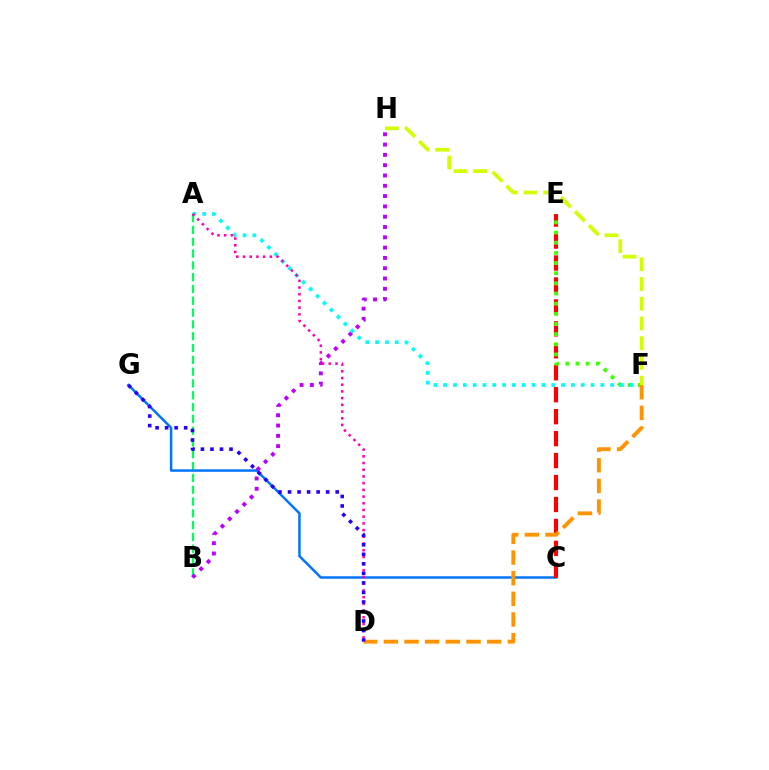{('A', 'B'): [{'color': '#00ff5c', 'line_style': 'dashed', 'thickness': 1.6}], ('C', 'G'): [{'color': '#0074ff', 'line_style': 'solid', 'thickness': 1.78}], ('B', 'H'): [{'color': '#b900ff', 'line_style': 'dotted', 'thickness': 2.8}], ('C', 'E'): [{'color': '#ff0000', 'line_style': 'dashed', 'thickness': 2.98}], ('E', 'F'): [{'color': '#3dff00', 'line_style': 'dotted', 'thickness': 2.76}], ('A', 'F'): [{'color': '#00fff6', 'line_style': 'dotted', 'thickness': 2.67}], ('A', 'D'): [{'color': '#ff00ac', 'line_style': 'dotted', 'thickness': 1.82}], ('D', 'F'): [{'color': '#ff9400', 'line_style': 'dashed', 'thickness': 2.81}], ('D', 'G'): [{'color': '#2500ff', 'line_style': 'dotted', 'thickness': 2.59}], ('F', 'H'): [{'color': '#d1ff00', 'line_style': 'dashed', 'thickness': 2.68}]}